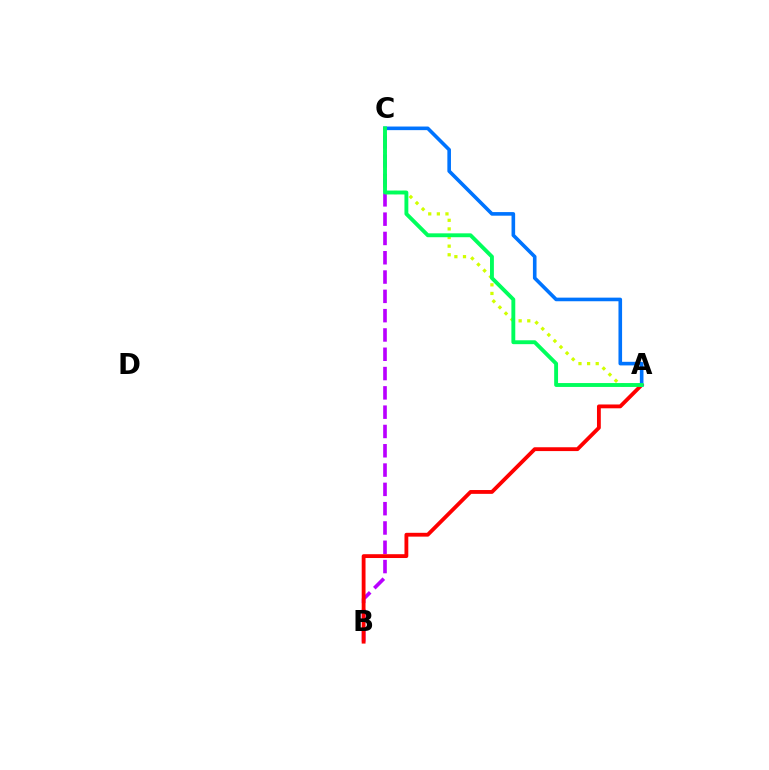{('B', 'C'): [{'color': '#b900ff', 'line_style': 'dashed', 'thickness': 2.62}], ('A', 'B'): [{'color': '#ff0000', 'line_style': 'solid', 'thickness': 2.75}], ('A', 'C'): [{'color': '#d1ff00', 'line_style': 'dotted', 'thickness': 2.34}, {'color': '#0074ff', 'line_style': 'solid', 'thickness': 2.6}, {'color': '#00ff5c', 'line_style': 'solid', 'thickness': 2.79}]}